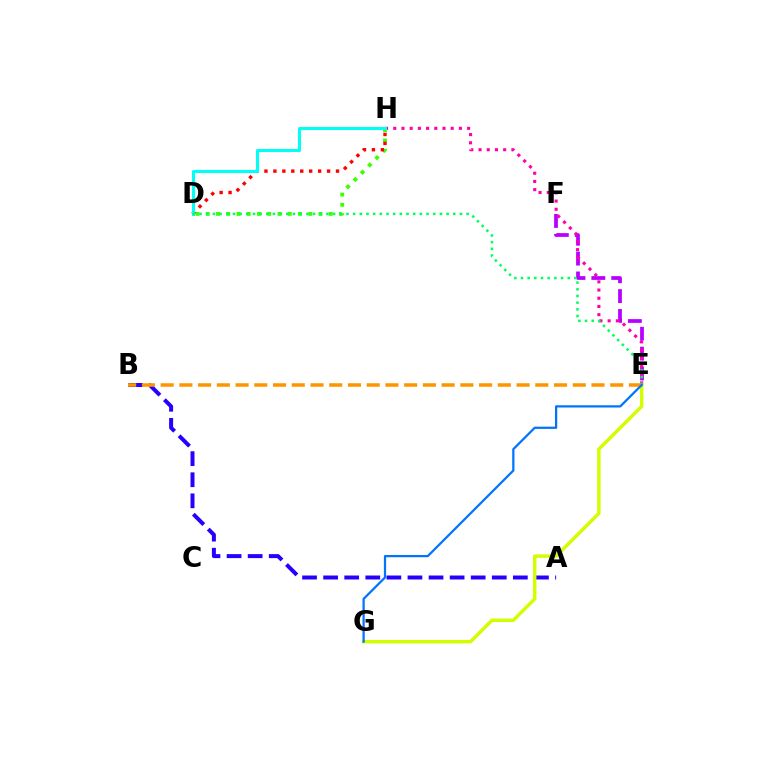{('A', 'B'): [{'color': '#2500ff', 'line_style': 'dashed', 'thickness': 2.86}], ('E', 'F'): [{'color': '#b900ff', 'line_style': 'dashed', 'thickness': 2.7}], ('D', 'H'): [{'color': '#3dff00', 'line_style': 'dotted', 'thickness': 2.79}, {'color': '#ff0000', 'line_style': 'dotted', 'thickness': 2.43}, {'color': '#00fff6', 'line_style': 'solid', 'thickness': 2.19}], ('E', 'G'): [{'color': '#d1ff00', 'line_style': 'solid', 'thickness': 2.47}, {'color': '#0074ff', 'line_style': 'solid', 'thickness': 1.61}], ('E', 'H'): [{'color': '#ff00ac', 'line_style': 'dotted', 'thickness': 2.23}], ('D', 'E'): [{'color': '#00ff5c', 'line_style': 'dotted', 'thickness': 1.81}], ('B', 'E'): [{'color': '#ff9400', 'line_style': 'dashed', 'thickness': 2.54}]}